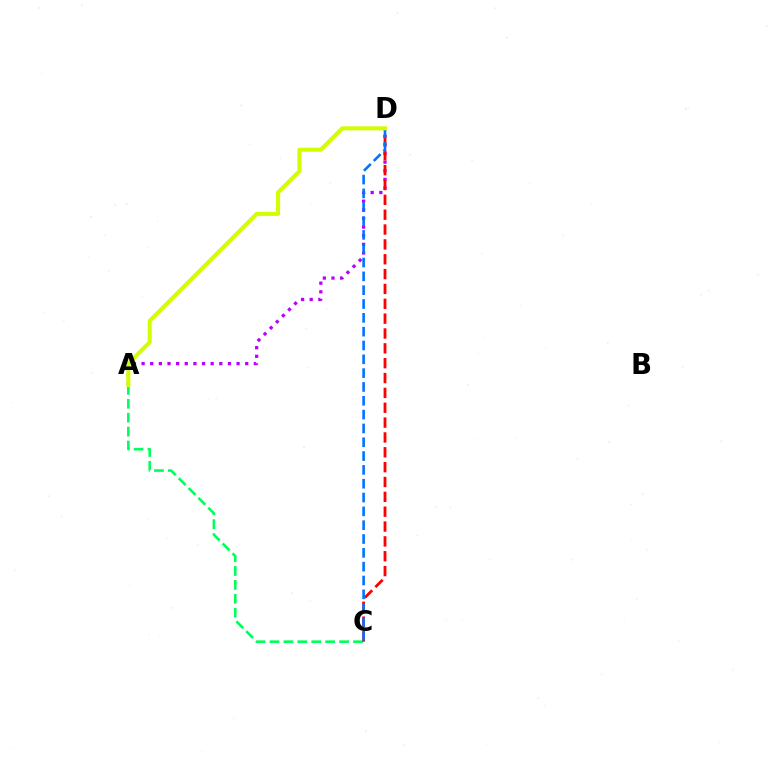{('A', 'C'): [{'color': '#00ff5c', 'line_style': 'dashed', 'thickness': 1.89}], ('A', 'D'): [{'color': '#b900ff', 'line_style': 'dotted', 'thickness': 2.35}, {'color': '#d1ff00', 'line_style': 'solid', 'thickness': 2.92}], ('C', 'D'): [{'color': '#ff0000', 'line_style': 'dashed', 'thickness': 2.02}, {'color': '#0074ff', 'line_style': 'dashed', 'thickness': 1.88}]}